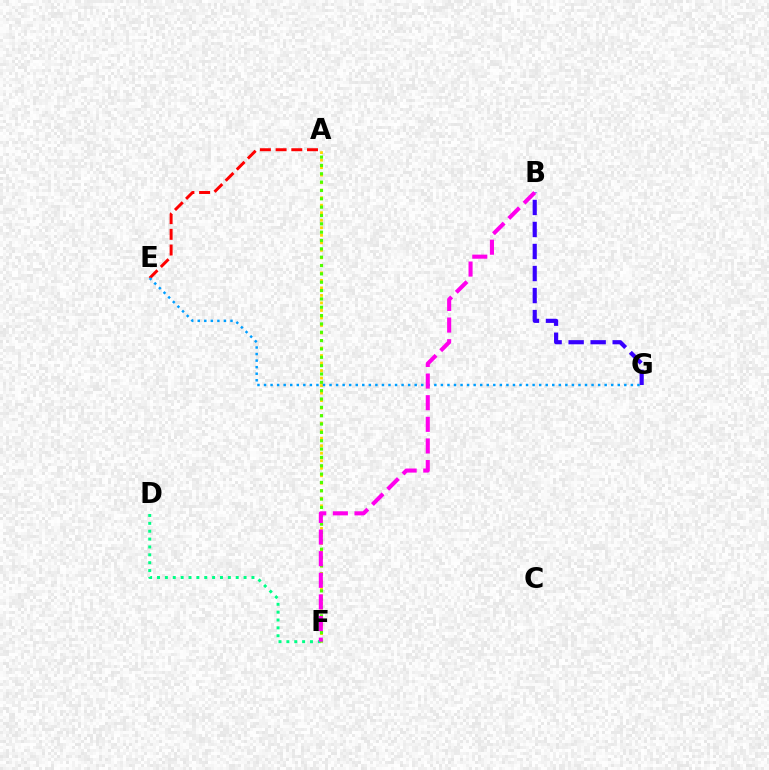{('A', 'E'): [{'color': '#ff0000', 'line_style': 'dashed', 'thickness': 2.13}], ('D', 'F'): [{'color': '#00ff86', 'line_style': 'dotted', 'thickness': 2.14}], ('A', 'F'): [{'color': '#ffd500', 'line_style': 'dotted', 'thickness': 2.04}, {'color': '#4fff00', 'line_style': 'dotted', 'thickness': 2.27}], ('B', 'G'): [{'color': '#3700ff', 'line_style': 'dashed', 'thickness': 2.99}], ('E', 'G'): [{'color': '#009eff', 'line_style': 'dotted', 'thickness': 1.78}], ('B', 'F'): [{'color': '#ff00ed', 'line_style': 'dashed', 'thickness': 2.94}]}